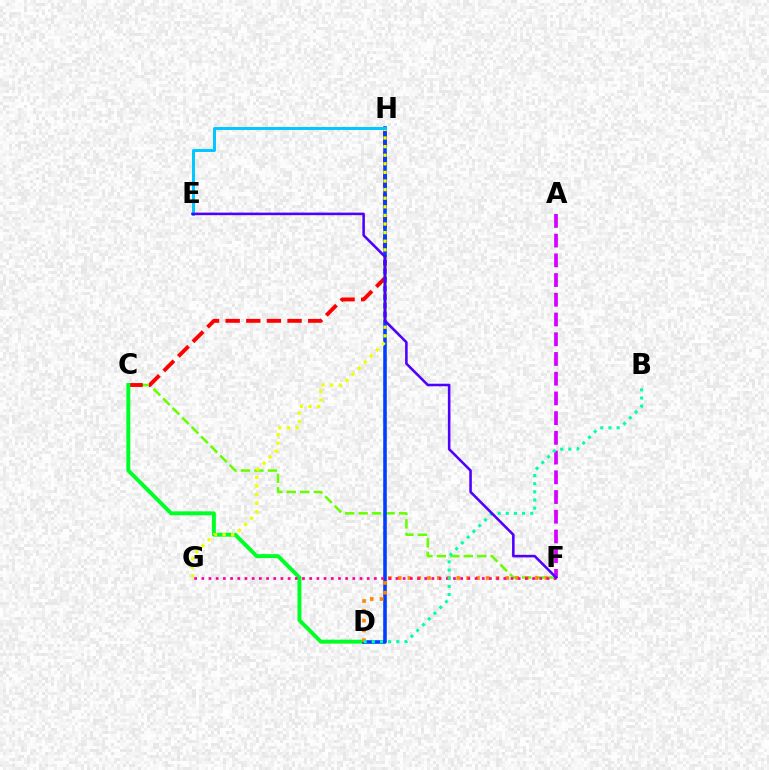{('C', 'F'): [{'color': '#66ff00', 'line_style': 'dashed', 'thickness': 1.83}], ('C', 'H'): [{'color': '#ff0000', 'line_style': 'dashed', 'thickness': 2.8}], ('C', 'D'): [{'color': '#00ff27', 'line_style': 'solid', 'thickness': 2.83}], ('D', 'H'): [{'color': '#003fff', 'line_style': 'solid', 'thickness': 2.58}], ('A', 'F'): [{'color': '#d600ff', 'line_style': 'dashed', 'thickness': 2.68}], ('D', 'F'): [{'color': '#ff8800', 'line_style': 'dotted', 'thickness': 2.66}], ('G', 'H'): [{'color': '#eeff00', 'line_style': 'dotted', 'thickness': 2.34}], ('E', 'H'): [{'color': '#00c7ff', 'line_style': 'solid', 'thickness': 2.13}], ('F', 'G'): [{'color': '#ff00a0', 'line_style': 'dotted', 'thickness': 1.95}], ('B', 'D'): [{'color': '#00ffaf', 'line_style': 'dotted', 'thickness': 2.22}], ('E', 'F'): [{'color': '#4f00ff', 'line_style': 'solid', 'thickness': 1.85}]}